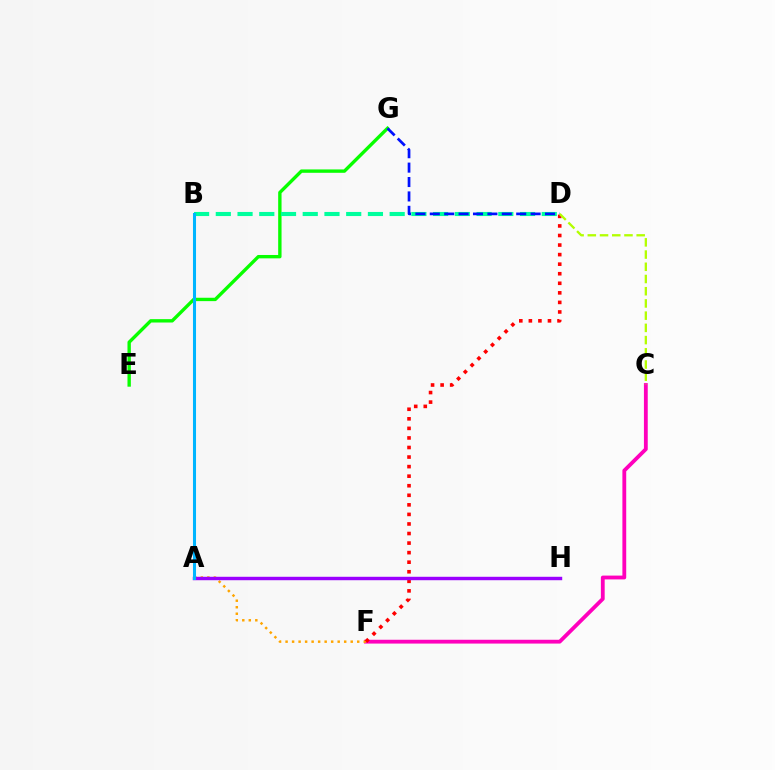{('C', 'F'): [{'color': '#ff00bd', 'line_style': 'solid', 'thickness': 2.74}], ('A', 'F'): [{'color': '#ffa500', 'line_style': 'dotted', 'thickness': 1.77}], ('D', 'F'): [{'color': '#ff0000', 'line_style': 'dotted', 'thickness': 2.6}], ('A', 'H'): [{'color': '#9b00ff', 'line_style': 'solid', 'thickness': 2.47}], ('E', 'G'): [{'color': '#08ff00', 'line_style': 'solid', 'thickness': 2.43}], ('B', 'D'): [{'color': '#00ff9d', 'line_style': 'dashed', 'thickness': 2.95}], ('A', 'B'): [{'color': '#00b5ff', 'line_style': 'solid', 'thickness': 2.2}], ('D', 'G'): [{'color': '#0010ff', 'line_style': 'dashed', 'thickness': 1.96}], ('C', 'D'): [{'color': '#b3ff00', 'line_style': 'dashed', 'thickness': 1.66}]}